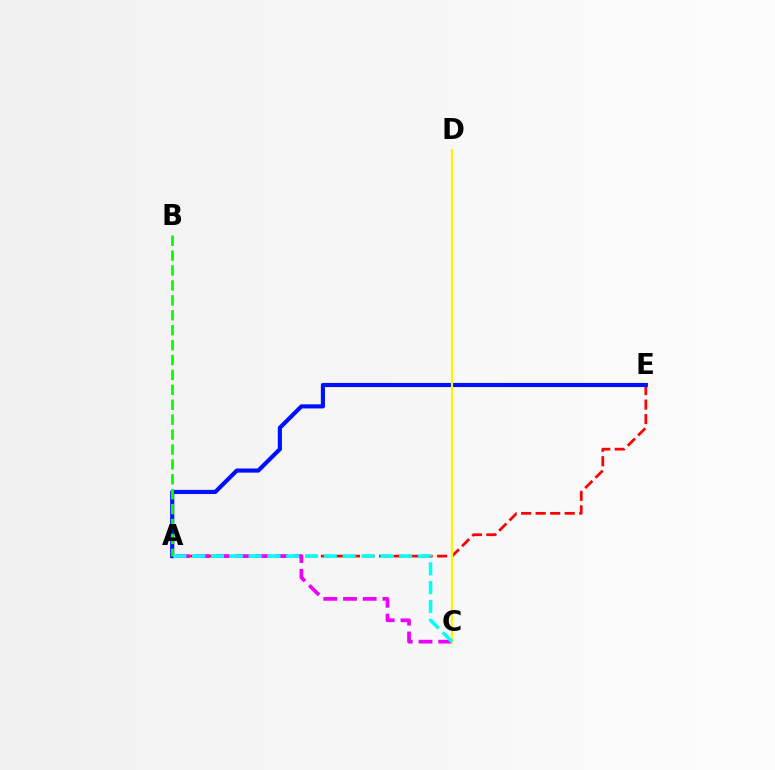{('A', 'E'): [{'color': '#ff0000', 'line_style': 'dashed', 'thickness': 1.97}, {'color': '#0010ff', 'line_style': 'solid', 'thickness': 2.98}], ('A', 'C'): [{'color': '#ee00ff', 'line_style': 'dashed', 'thickness': 2.68}, {'color': '#00fff6', 'line_style': 'dashed', 'thickness': 2.56}], ('C', 'D'): [{'color': '#fcf500', 'line_style': 'solid', 'thickness': 1.59}], ('A', 'B'): [{'color': '#08ff00', 'line_style': 'dashed', 'thickness': 2.03}]}